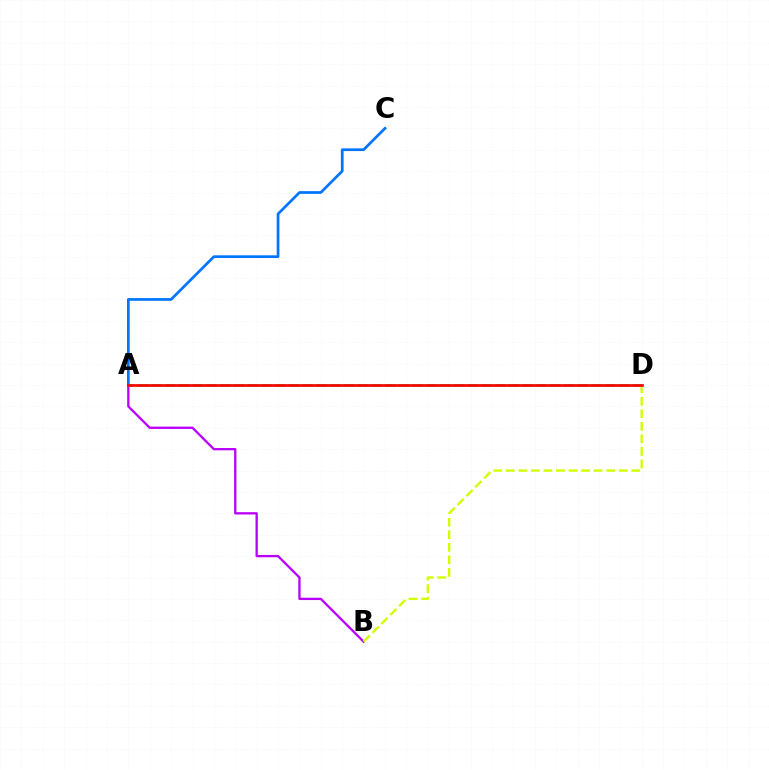{('A', 'C'): [{'color': '#0074ff', 'line_style': 'solid', 'thickness': 1.95}], ('A', 'D'): [{'color': '#00ff5c', 'line_style': 'dashed', 'thickness': 1.87}, {'color': '#ff0000', 'line_style': 'solid', 'thickness': 1.93}], ('A', 'B'): [{'color': '#b900ff', 'line_style': 'solid', 'thickness': 1.66}], ('B', 'D'): [{'color': '#d1ff00', 'line_style': 'dashed', 'thickness': 1.7}]}